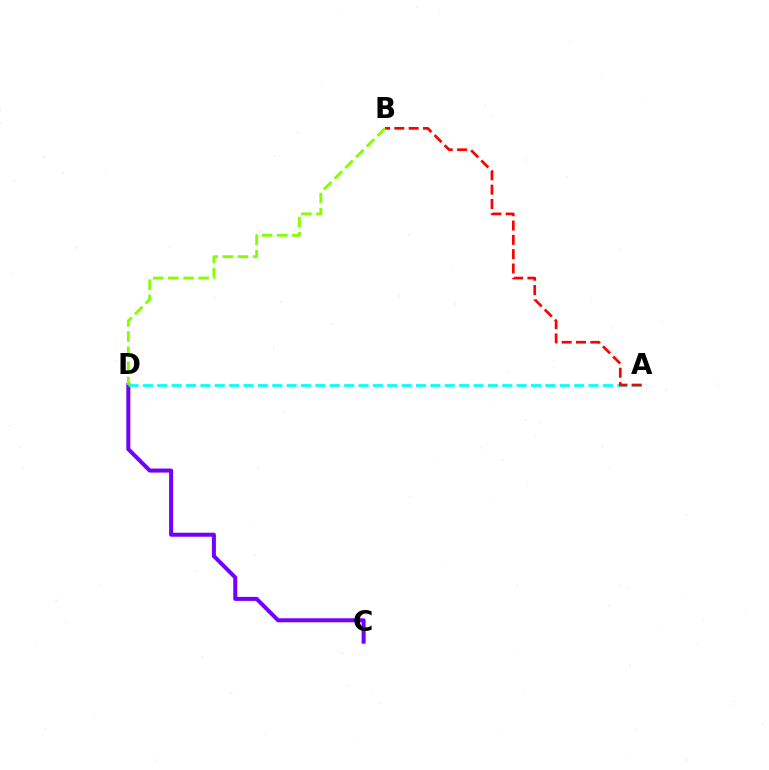{('C', 'D'): [{'color': '#7200ff', 'line_style': 'solid', 'thickness': 2.89}], ('A', 'D'): [{'color': '#00fff6', 'line_style': 'dashed', 'thickness': 1.95}], ('A', 'B'): [{'color': '#ff0000', 'line_style': 'dashed', 'thickness': 1.95}], ('B', 'D'): [{'color': '#84ff00', 'line_style': 'dashed', 'thickness': 2.06}]}